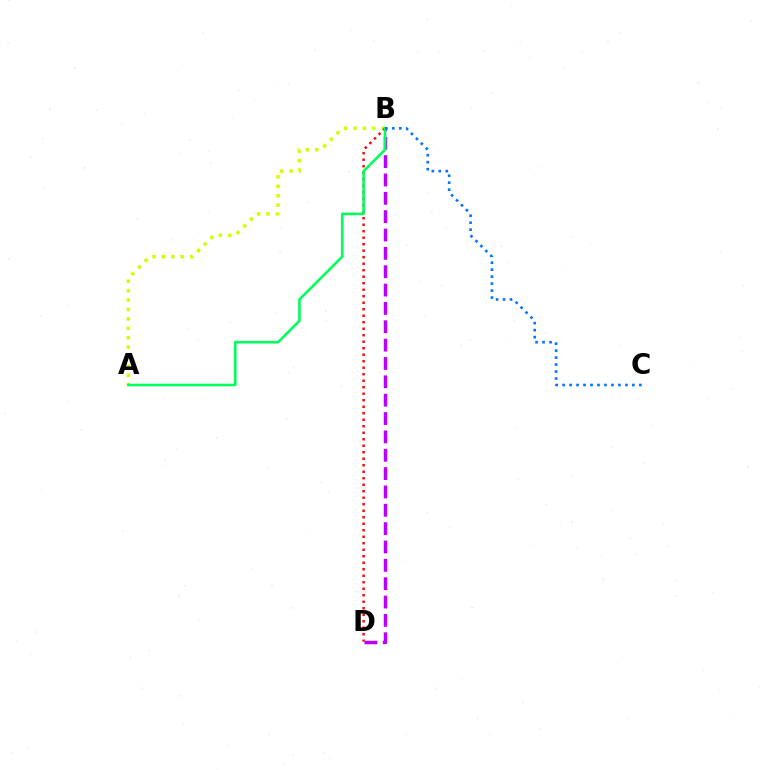{('A', 'B'): [{'color': '#d1ff00', 'line_style': 'dotted', 'thickness': 2.56}, {'color': '#00ff5c', 'line_style': 'solid', 'thickness': 1.86}], ('B', 'D'): [{'color': '#ff0000', 'line_style': 'dotted', 'thickness': 1.77}, {'color': '#b900ff', 'line_style': 'dashed', 'thickness': 2.49}], ('B', 'C'): [{'color': '#0074ff', 'line_style': 'dotted', 'thickness': 1.9}]}